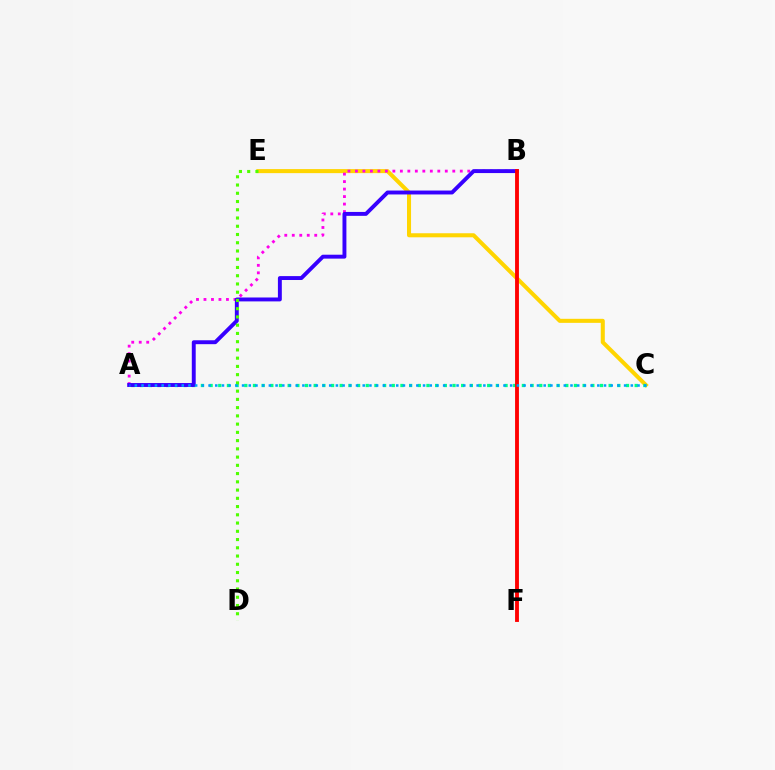{('C', 'E'): [{'color': '#ffd500', 'line_style': 'solid', 'thickness': 2.91}], ('A', 'C'): [{'color': '#00ff86', 'line_style': 'dotted', 'thickness': 2.36}, {'color': '#009eff', 'line_style': 'dotted', 'thickness': 1.82}], ('A', 'B'): [{'color': '#ff00ed', 'line_style': 'dotted', 'thickness': 2.03}, {'color': '#3700ff', 'line_style': 'solid', 'thickness': 2.81}], ('B', 'F'): [{'color': '#ff0000', 'line_style': 'solid', 'thickness': 2.78}], ('D', 'E'): [{'color': '#4fff00', 'line_style': 'dotted', 'thickness': 2.24}]}